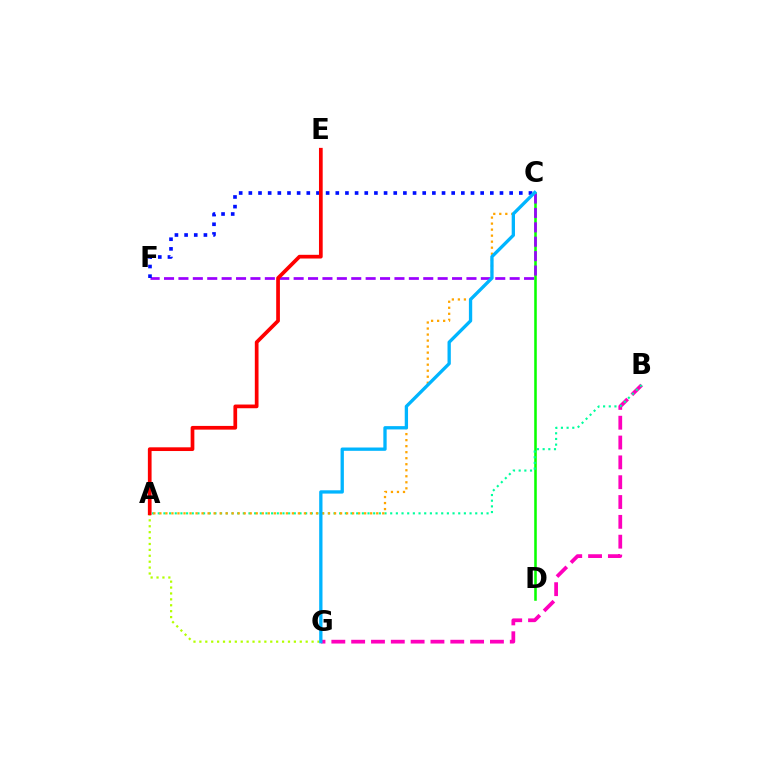{('B', 'G'): [{'color': '#ff00bd', 'line_style': 'dashed', 'thickness': 2.69}], ('C', 'D'): [{'color': '#08ff00', 'line_style': 'solid', 'thickness': 1.84}], ('A', 'G'): [{'color': '#b3ff00', 'line_style': 'dotted', 'thickness': 1.6}], ('C', 'F'): [{'color': '#9b00ff', 'line_style': 'dashed', 'thickness': 1.96}, {'color': '#0010ff', 'line_style': 'dotted', 'thickness': 2.62}], ('A', 'B'): [{'color': '#00ff9d', 'line_style': 'dotted', 'thickness': 1.54}], ('A', 'C'): [{'color': '#ffa500', 'line_style': 'dotted', 'thickness': 1.64}], ('C', 'G'): [{'color': '#00b5ff', 'line_style': 'solid', 'thickness': 2.38}], ('A', 'E'): [{'color': '#ff0000', 'line_style': 'solid', 'thickness': 2.67}]}